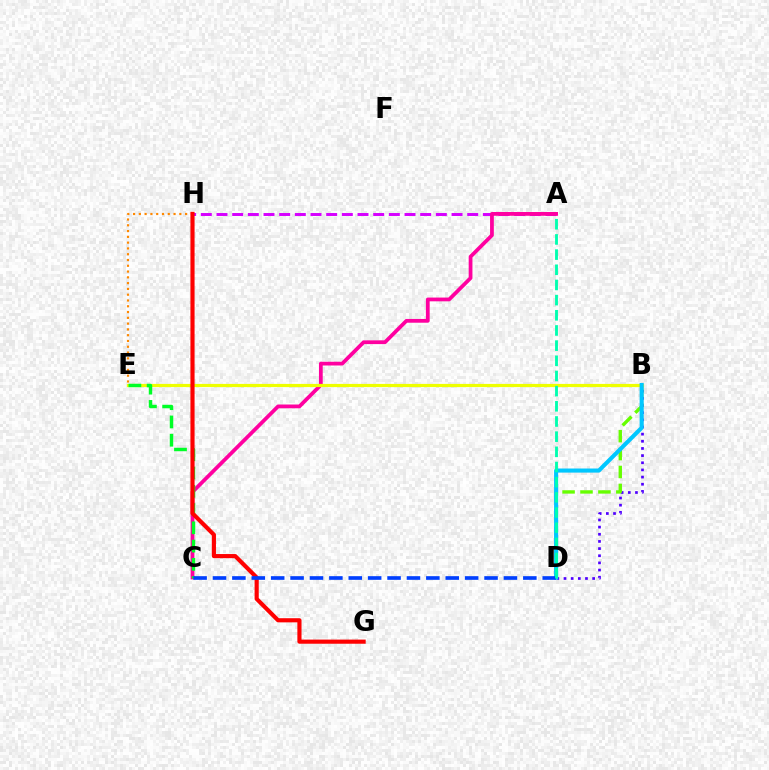{('B', 'D'): [{'color': '#4f00ff', 'line_style': 'dotted', 'thickness': 1.94}, {'color': '#66ff00', 'line_style': 'dashed', 'thickness': 2.43}, {'color': '#00c7ff', 'line_style': 'solid', 'thickness': 2.95}], ('A', 'H'): [{'color': '#d600ff', 'line_style': 'dashed', 'thickness': 2.13}], ('E', 'H'): [{'color': '#ff8800', 'line_style': 'dotted', 'thickness': 1.57}], ('A', 'C'): [{'color': '#ff00a0', 'line_style': 'solid', 'thickness': 2.71}], ('B', 'E'): [{'color': '#eeff00', 'line_style': 'solid', 'thickness': 2.29}], ('C', 'E'): [{'color': '#00ff27', 'line_style': 'dashed', 'thickness': 2.48}], ('G', 'H'): [{'color': '#ff0000', 'line_style': 'solid', 'thickness': 2.98}], ('C', 'D'): [{'color': '#003fff', 'line_style': 'dashed', 'thickness': 2.63}], ('A', 'D'): [{'color': '#00ffaf', 'line_style': 'dashed', 'thickness': 2.06}]}